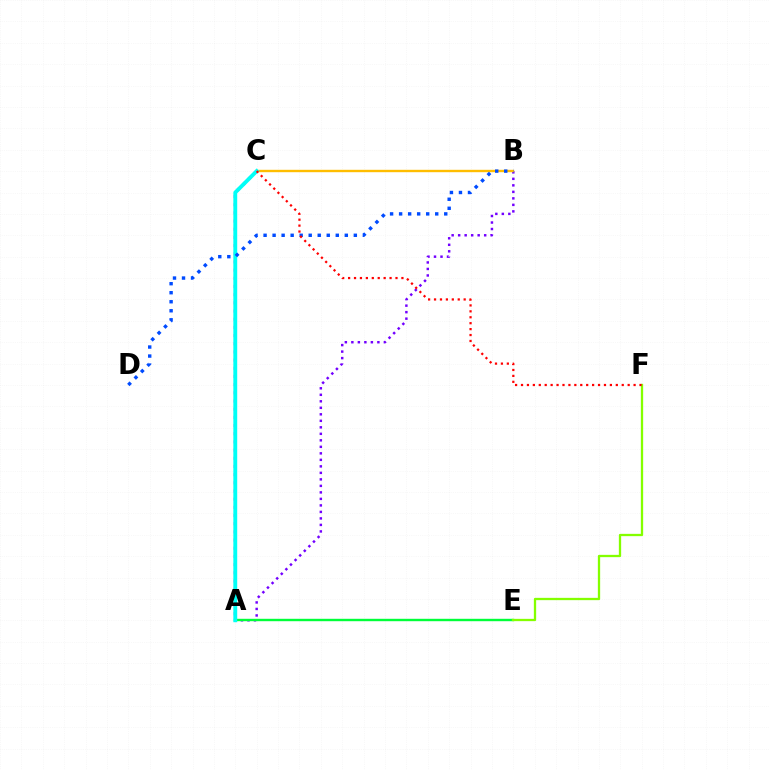{('A', 'B'): [{'color': '#7200ff', 'line_style': 'dotted', 'thickness': 1.77}], ('A', 'E'): [{'color': '#00ff39', 'line_style': 'solid', 'thickness': 1.73}], ('B', 'C'): [{'color': '#ffbd00', 'line_style': 'solid', 'thickness': 1.72}], ('A', 'C'): [{'color': '#ff00cf', 'line_style': 'dotted', 'thickness': 2.22}, {'color': '#00fff6', 'line_style': 'solid', 'thickness': 2.78}], ('B', 'D'): [{'color': '#004bff', 'line_style': 'dotted', 'thickness': 2.45}], ('E', 'F'): [{'color': '#84ff00', 'line_style': 'solid', 'thickness': 1.65}], ('C', 'F'): [{'color': '#ff0000', 'line_style': 'dotted', 'thickness': 1.61}]}